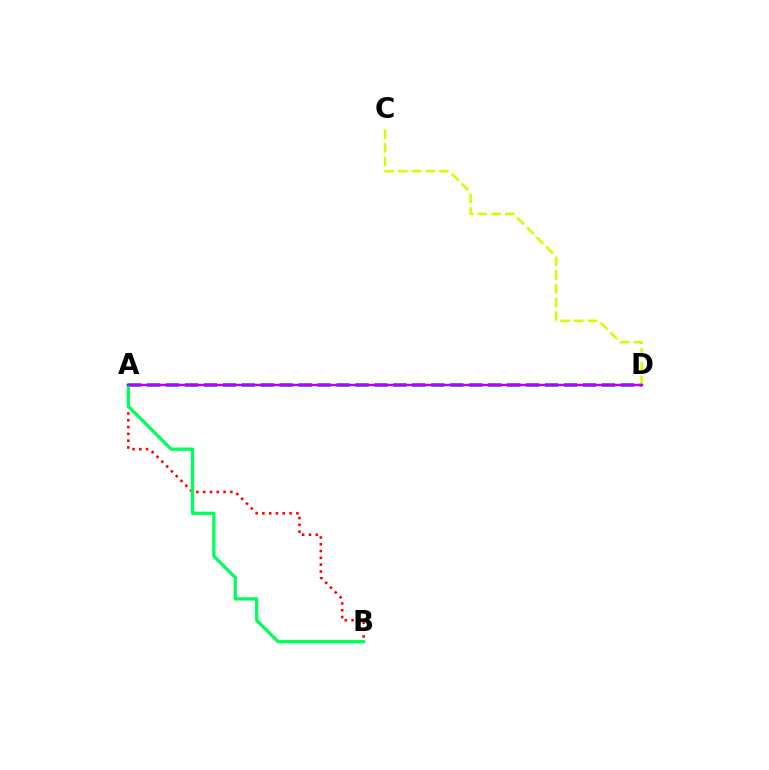{('A', 'D'): [{'color': '#0074ff', 'line_style': 'dashed', 'thickness': 2.57}, {'color': '#b900ff', 'line_style': 'solid', 'thickness': 1.75}], ('A', 'B'): [{'color': '#ff0000', 'line_style': 'dotted', 'thickness': 1.85}, {'color': '#00ff5c', 'line_style': 'solid', 'thickness': 2.37}], ('C', 'D'): [{'color': '#d1ff00', 'line_style': 'dashed', 'thickness': 1.86}]}